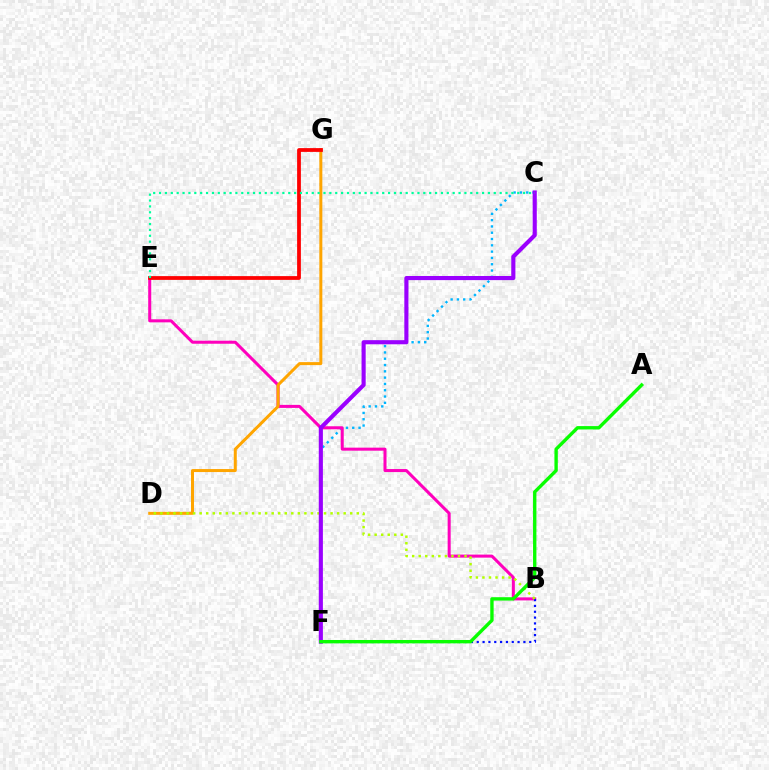{('C', 'F'): [{'color': '#00b5ff', 'line_style': 'dotted', 'thickness': 1.71}, {'color': '#9b00ff', 'line_style': 'solid', 'thickness': 2.97}], ('B', 'E'): [{'color': '#ff00bd', 'line_style': 'solid', 'thickness': 2.18}], ('B', 'F'): [{'color': '#0010ff', 'line_style': 'dotted', 'thickness': 1.58}], ('D', 'G'): [{'color': '#ffa500', 'line_style': 'solid', 'thickness': 2.16}], ('E', 'G'): [{'color': '#ff0000', 'line_style': 'solid', 'thickness': 2.72}], ('B', 'D'): [{'color': '#b3ff00', 'line_style': 'dotted', 'thickness': 1.78}], ('C', 'E'): [{'color': '#00ff9d', 'line_style': 'dotted', 'thickness': 1.6}], ('A', 'F'): [{'color': '#08ff00', 'line_style': 'solid', 'thickness': 2.43}]}